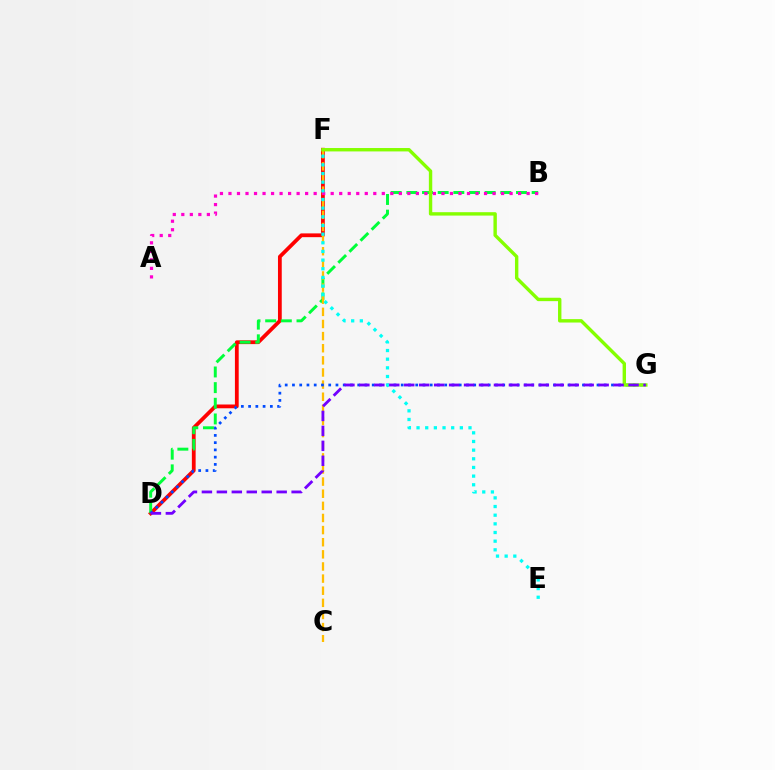{('D', 'F'): [{'color': '#ff0000', 'line_style': 'solid', 'thickness': 2.72}], ('B', 'D'): [{'color': '#00ff39', 'line_style': 'dashed', 'thickness': 2.13}], ('C', 'F'): [{'color': '#ffbd00', 'line_style': 'dashed', 'thickness': 1.65}], ('D', 'G'): [{'color': '#004bff', 'line_style': 'dotted', 'thickness': 1.97}, {'color': '#7200ff', 'line_style': 'dashed', 'thickness': 2.03}], ('F', 'G'): [{'color': '#84ff00', 'line_style': 'solid', 'thickness': 2.44}], ('A', 'B'): [{'color': '#ff00cf', 'line_style': 'dotted', 'thickness': 2.31}], ('E', 'F'): [{'color': '#00fff6', 'line_style': 'dotted', 'thickness': 2.35}]}